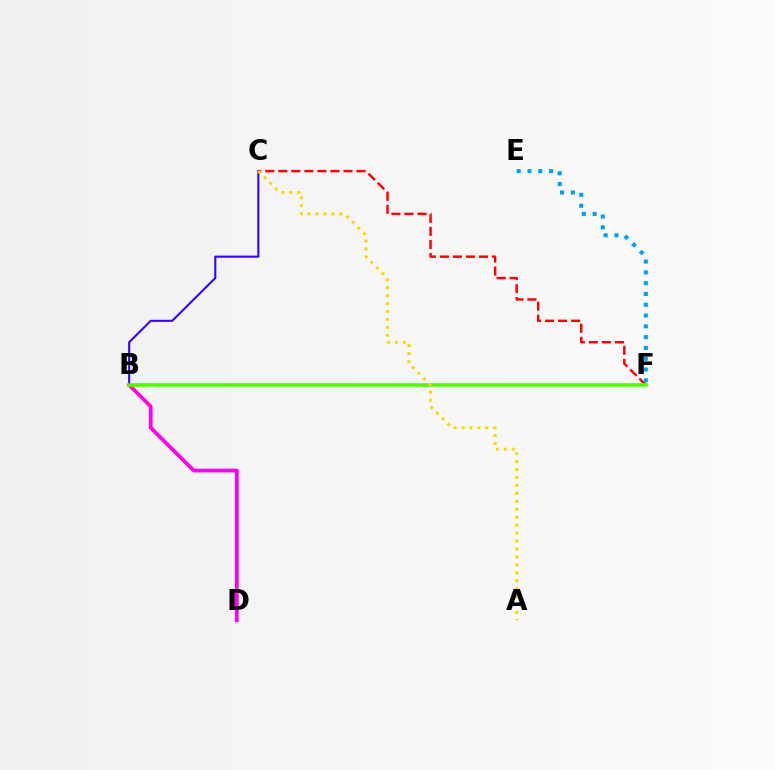{('B', 'F'): [{'color': '#00ff86', 'line_style': 'solid', 'thickness': 1.63}, {'color': '#4fff00', 'line_style': 'solid', 'thickness': 2.61}], ('C', 'F'): [{'color': '#ff0000', 'line_style': 'dashed', 'thickness': 1.77}], ('E', 'F'): [{'color': '#009eff', 'line_style': 'dotted', 'thickness': 2.93}], ('B', 'D'): [{'color': '#ff00ed', 'line_style': 'solid', 'thickness': 2.7}], ('B', 'C'): [{'color': '#3700ff', 'line_style': 'solid', 'thickness': 1.5}], ('A', 'C'): [{'color': '#ffd500', 'line_style': 'dotted', 'thickness': 2.16}]}